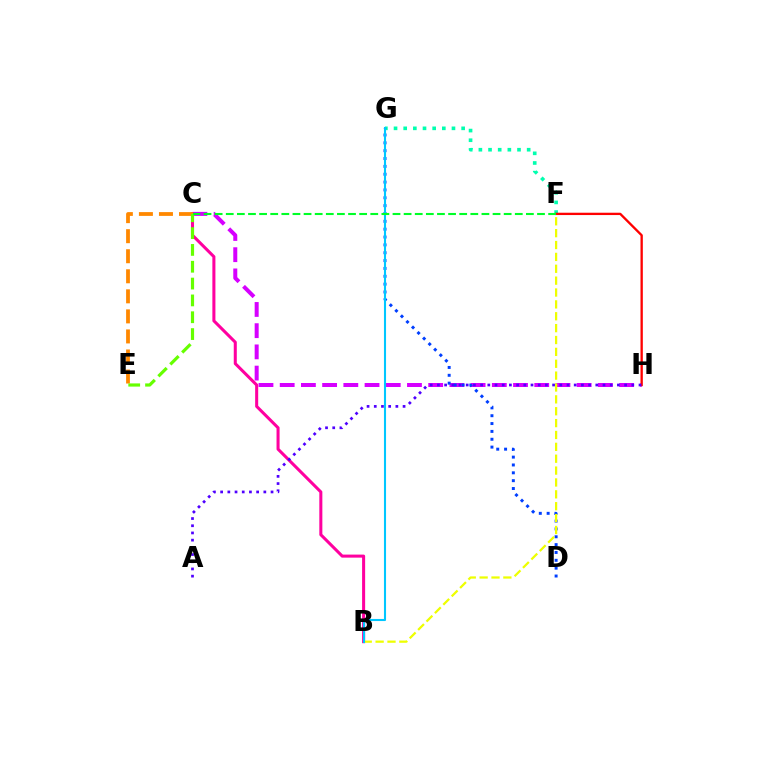{('C', 'H'): [{'color': '#d600ff', 'line_style': 'dashed', 'thickness': 2.88}], ('B', 'C'): [{'color': '#ff00a0', 'line_style': 'solid', 'thickness': 2.19}], ('F', 'G'): [{'color': '#00ffaf', 'line_style': 'dotted', 'thickness': 2.62}], ('F', 'H'): [{'color': '#ff0000', 'line_style': 'solid', 'thickness': 1.68}], ('D', 'G'): [{'color': '#003fff', 'line_style': 'dotted', 'thickness': 2.13}], ('A', 'H'): [{'color': '#4f00ff', 'line_style': 'dotted', 'thickness': 1.96}], ('C', 'E'): [{'color': '#ff8800', 'line_style': 'dashed', 'thickness': 2.72}, {'color': '#66ff00', 'line_style': 'dashed', 'thickness': 2.29}], ('B', 'F'): [{'color': '#eeff00', 'line_style': 'dashed', 'thickness': 1.61}], ('B', 'G'): [{'color': '#00c7ff', 'line_style': 'solid', 'thickness': 1.51}], ('C', 'F'): [{'color': '#00ff27', 'line_style': 'dashed', 'thickness': 1.51}]}